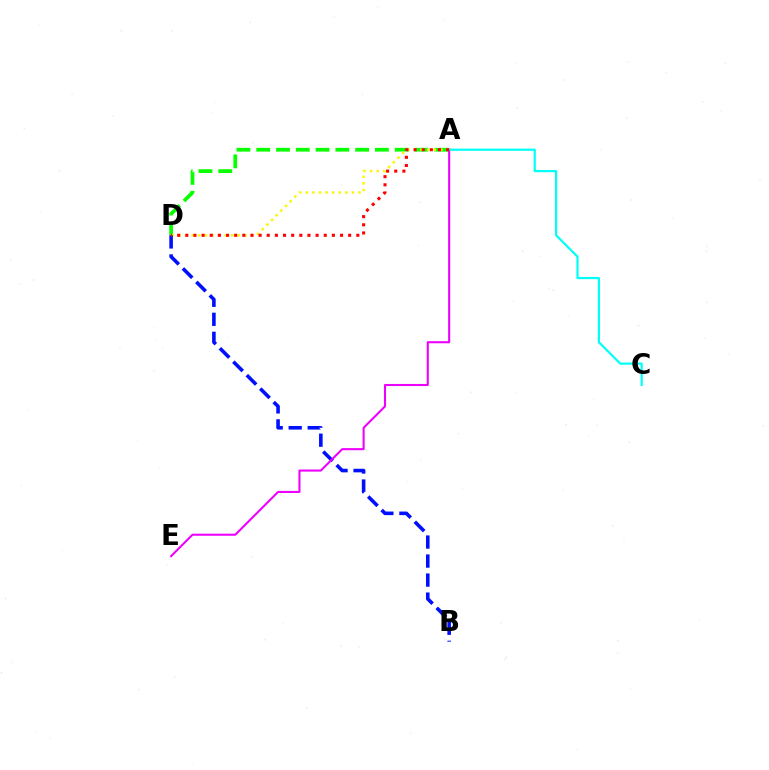{('A', 'D'): [{'color': '#08ff00', 'line_style': 'dashed', 'thickness': 2.69}, {'color': '#fcf500', 'line_style': 'dotted', 'thickness': 1.79}, {'color': '#ff0000', 'line_style': 'dotted', 'thickness': 2.21}], ('B', 'D'): [{'color': '#0010ff', 'line_style': 'dashed', 'thickness': 2.58}], ('A', 'E'): [{'color': '#ee00ff', 'line_style': 'solid', 'thickness': 1.5}], ('A', 'C'): [{'color': '#00fff6', 'line_style': 'solid', 'thickness': 1.59}]}